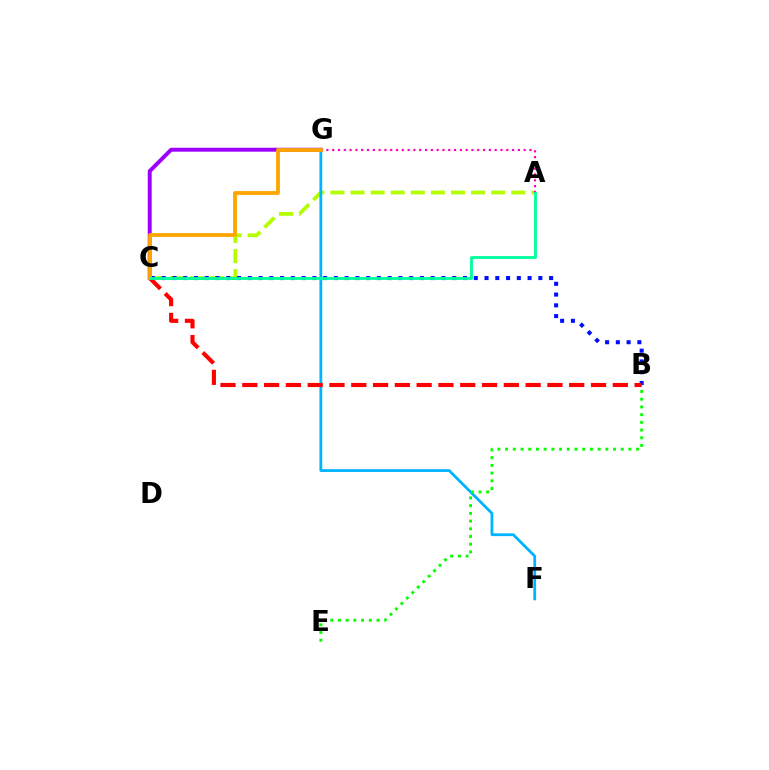{('A', 'C'): [{'color': '#b3ff00', 'line_style': 'dashed', 'thickness': 2.73}, {'color': '#00ff9d', 'line_style': 'solid', 'thickness': 2.02}], ('F', 'G'): [{'color': '#00b5ff', 'line_style': 'solid', 'thickness': 2.01}], ('C', 'G'): [{'color': '#9b00ff', 'line_style': 'solid', 'thickness': 2.83}, {'color': '#ffa500', 'line_style': 'solid', 'thickness': 2.75}], ('A', 'G'): [{'color': '#ff00bd', 'line_style': 'dotted', 'thickness': 1.58}], ('B', 'C'): [{'color': '#0010ff', 'line_style': 'dotted', 'thickness': 2.92}, {'color': '#ff0000', 'line_style': 'dashed', 'thickness': 2.96}], ('B', 'E'): [{'color': '#08ff00', 'line_style': 'dotted', 'thickness': 2.09}]}